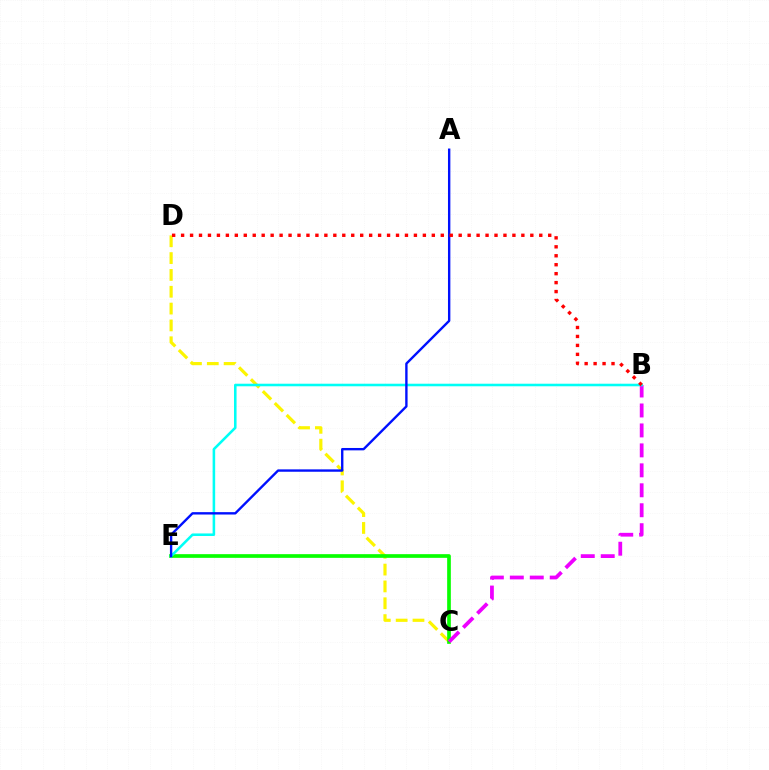{('C', 'D'): [{'color': '#fcf500', 'line_style': 'dashed', 'thickness': 2.29}], ('C', 'E'): [{'color': '#08ff00', 'line_style': 'solid', 'thickness': 2.65}], ('B', 'C'): [{'color': '#ee00ff', 'line_style': 'dashed', 'thickness': 2.71}], ('B', 'E'): [{'color': '#00fff6', 'line_style': 'solid', 'thickness': 1.84}], ('A', 'E'): [{'color': '#0010ff', 'line_style': 'solid', 'thickness': 1.71}], ('B', 'D'): [{'color': '#ff0000', 'line_style': 'dotted', 'thickness': 2.43}]}